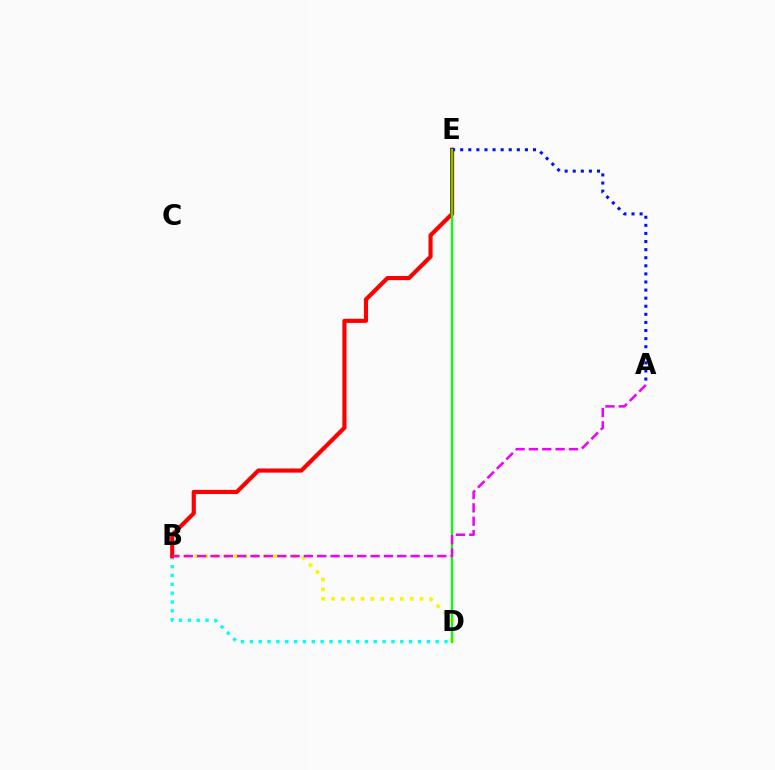{('B', 'D'): [{'color': '#00fff6', 'line_style': 'dotted', 'thickness': 2.4}, {'color': '#fcf500', 'line_style': 'dotted', 'thickness': 2.67}], ('B', 'E'): [{'color': '#ff0000', 'line_style': 'solid', 'thickness': 2.99}], ('A', 'E'): [{'color': '#0010ff', 'line_style': 'dotted', 'thickness': 2.2}], ('D', 'E'): [{'color': '#08ff00', 'line_style': 'solid', 'thickness': 1.61}], ('A', 'B'): [{'color': '#ee00ff', 'line_style': 'dashed', 'thickness': 1.81}]}